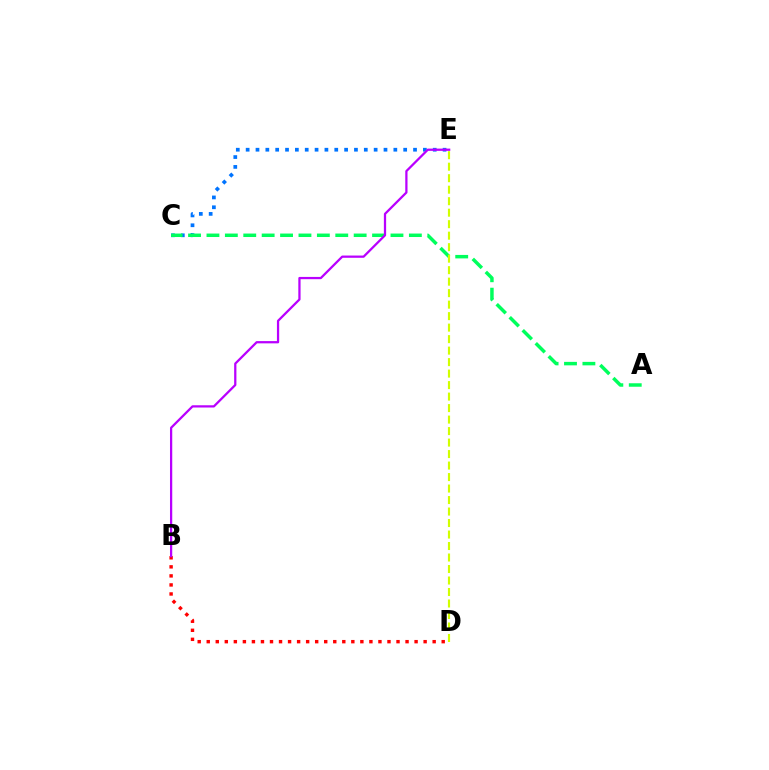{('B', 'D'): [{'color': '#ff0000', 'line_style': 'dotted', 'thickness': 2.46}], ('C', 'E'): [{'color': '#0074ff', 'line_style': 'dotted', 'thickness': 2.68}], ('A', 'C'): [{'color': '#00ff5c', 'line_style': 'dashed', 'thickness': 2.5}], ('D', 'E'): [{'color': '#d1ff00', 'line_style': 'dashed', 'thickness': 1.56}], ('B', 'E'): [{'color': '#b900ff', 'line_style': 'solid', 'thickness': 1.62}]}